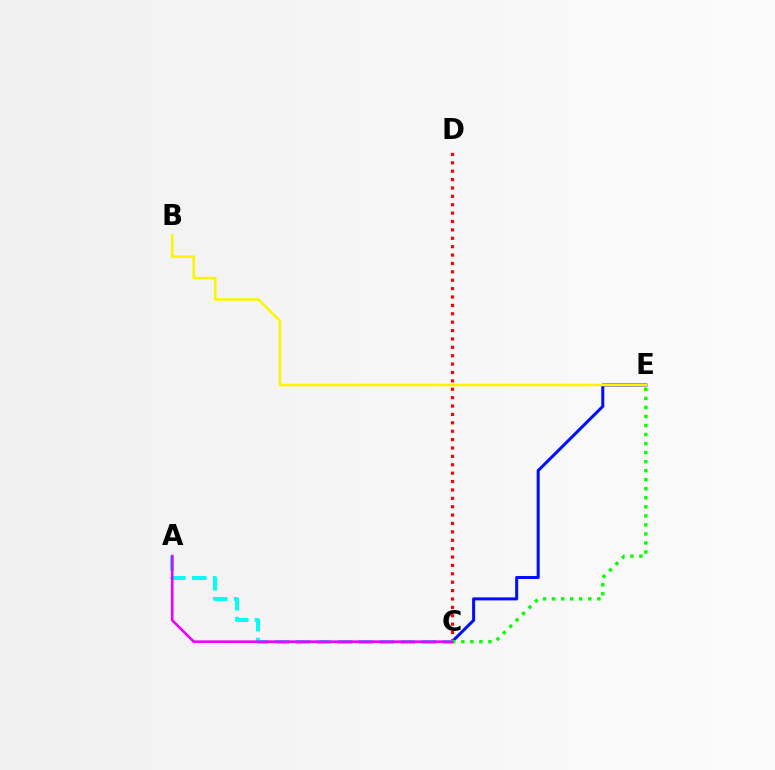{('C', 'E'): [{'color': '#0010ff', 'line_style': 'solid', 'thickness': 2.19}, {'color': '#08ff00', 'line_style': 'dotted', 'thickness': 2.46}], ('C', 'D'): [{'color': '#ff0000', 'line_style': 'dotted', 'thickness': 2.28}], ('A', 'C'): [{'color': '#00fff6', 'line_style': 'dashed', 'thickness': 2.85}, {'color': '#ee00ff', 'line_style': 'solid', 'thickness': 1.9}], ('B', 'E'): [{'color': '#fcf500', 'line_style': 'solid', 'thickness': 1.83}]}